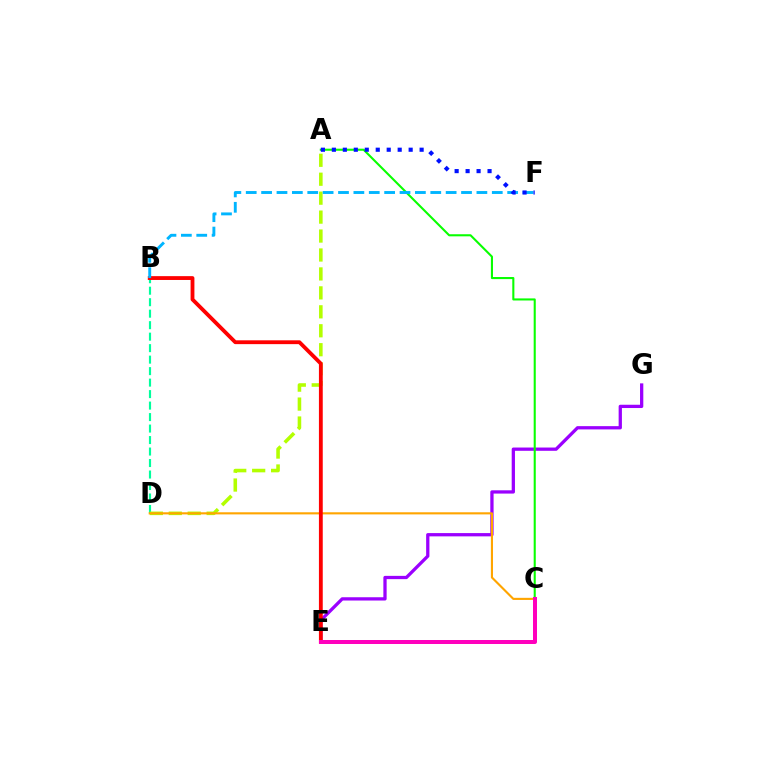{('E', 'G'): [{'color': '#9b00ff', 'line_style': 'solid', 'thickness': 2.36}], ('B', 'D'): [{'color': '#00ff9d', 'line_style': 'dashed', 'thickness': 1.56}], ('A', 'D'): [{'color': '#b3ff00', 'line_style': 'dashed', 'thickness': 2.57}], ('C', 'D'): [{'color': '#ffa500', 'line_style': 'solid', 'thickness': 1.53}], ('B', 'E'): [{'color': '#ff0000', 'line_style': 'solid', 'thickness': 2.76}], ('A', 'C'): [{'color': '#08ff00', 'line_style': 'solid', 'thickness': 1.5}], ('B', 'F'): [{'color': '#00b5ff', 'line_style': 'dashed', 'thickness': 2.09}], ('A', 'F'): [{'color': '#0010ff', 'line_style': 'dotted', 'thickness': 2.98}], ('C', 'E'): [{'color': '#ff00bd', 'line_style': 'solid', 'thickness': 2.87}]}